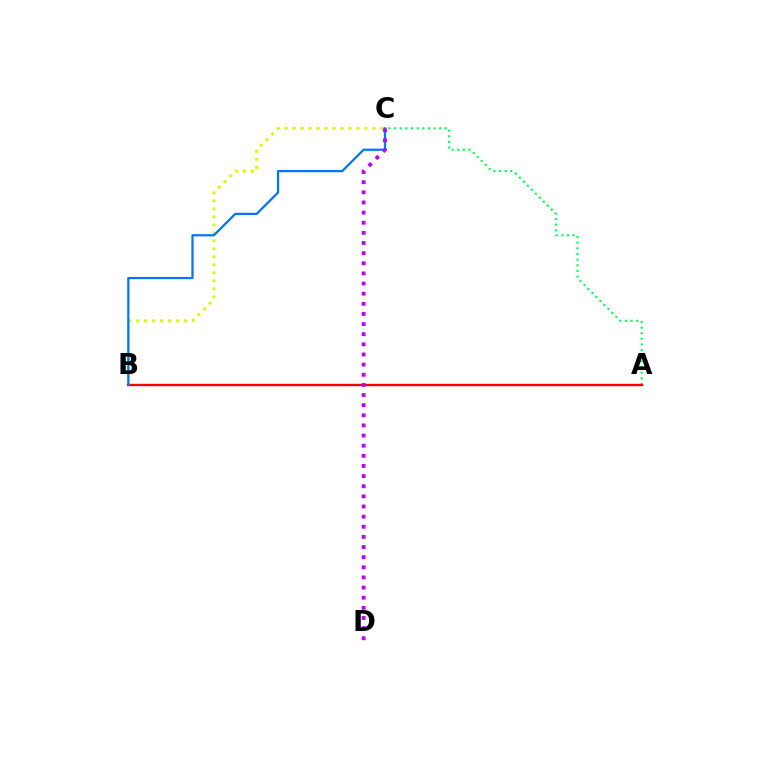{('A', 'C'): [{'color': '#00ff5c', 'line_style': 'dotted', 'thickness': 1.53}], ('B', 'C'): [{'color': '#d1ff00', 'line_style': 'dotted', 'thickness': 2.17}, {'color': '#0074ff', 'line_style': 'solid', 'thickness': 1.6}], ('A', 'B'): [{'color': '#ff0000', 'line_style': 'solid', 'thickness': 1.7}], ('C', 'D'): [{'color': '#b900ff', 'line_style': 'dotted', 'thickness': 2.75}]}